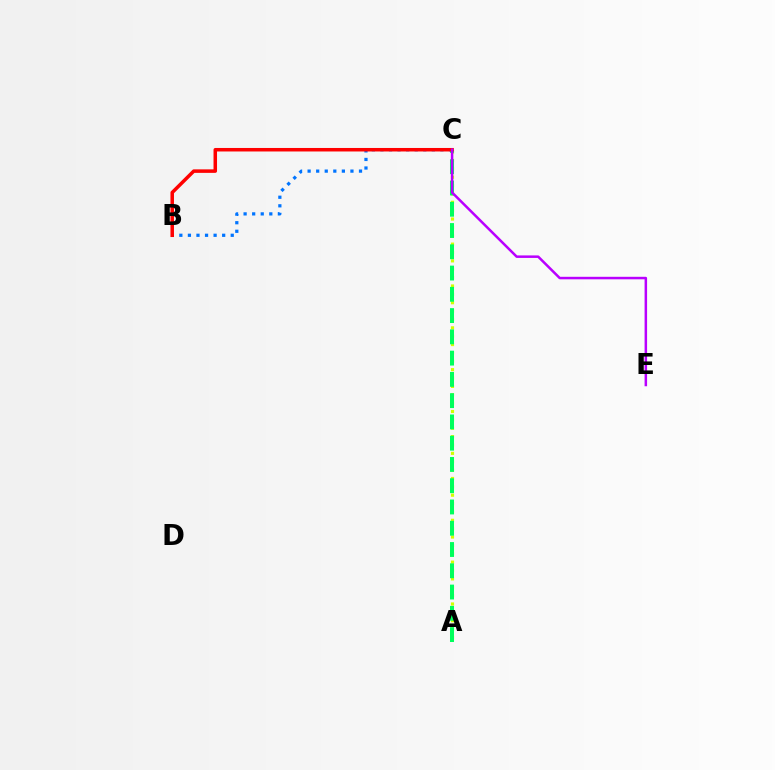{('A', 'C'): [{'color': '#d1ff00', 'line_style': 'dotted', 'thickness': 2.27}, {'color': '#00ff5c', 'line_style': 'dashed', 'thickness': 2.89}], ('B', 'C'): [{'color': '#0074ff', 'line_style': 'dotted', 'thickness': 2.33}, {'color': '#ff0000', 'line_style': 'solid', 'thickness': 2.53}], ('C', 'E'): [{'color': '#b900ff', 'line_style': 'solid', 'thickness': 1.81}]}